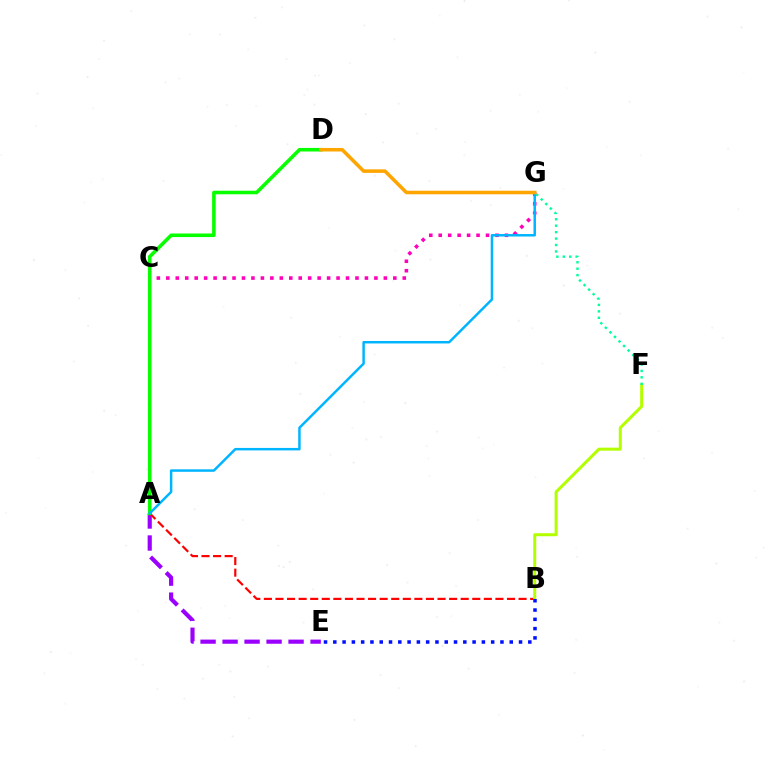{('A', 'E'): [{'color': '#9b00ff', 'line_style': 'dashed', 'thickness': 2.99}], ('C', 'G'): [{'color': '#ff00bd', 'line_style': 'dotted', 'thickness': 2.57}], ('A', 'B'): [{'color': '#ff0000', 'line_style': 'dashed', 'thickness': 1.57}], ('A', 'D'): [{'color': '#08ff00', 'line_style': 'solid', 'thickness': 2.57}], ('B', 'F'): [{'color': '#b3ff00', 'line_style': 'solid', 'thickness': 2.17}], ('A', 'G'): [{'color': '#00b5ff', 'line_style': 'solid', 'thickness': 1.79}], ('B', 'E'): [{'color': '#0010ff', 'line_style': 'dotted', 'thickness': 2.52}], ('F', 'G'): [{'color': '#00ff9d', 'line_style': 'dotted', 'thickness': 1.75}], ('D', 'G'): [{'color': '#ffa500', 'line_style': 'solid', 'thickness': 2.55}]}